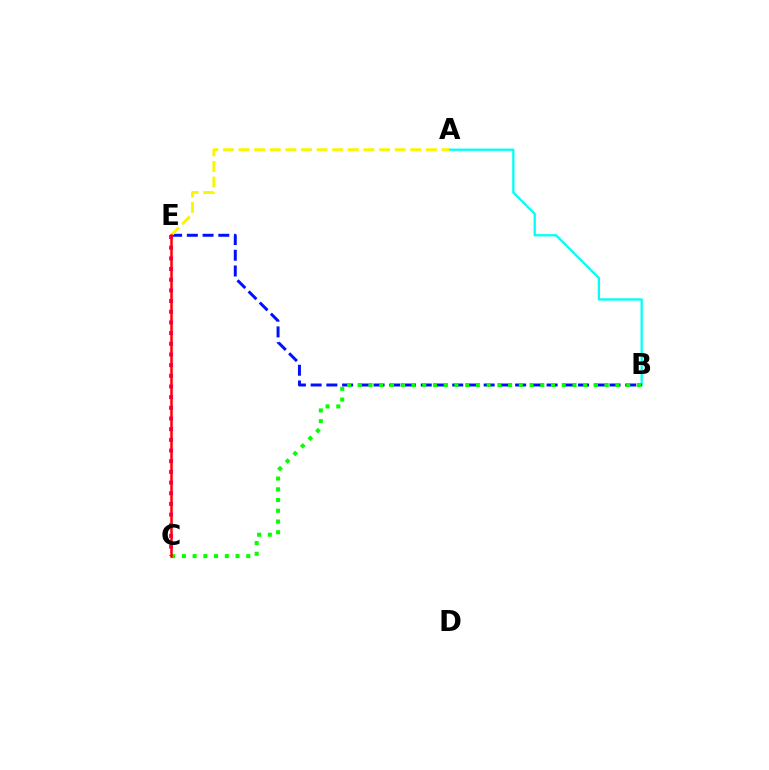{('A', 'B'): [{'color': '#00fff6', 'line_style': 'solid', 'thickness': 1.65}], ('B', 'E'): [{'color': '#0010ff', 'line_style': 'dashed', 'thickness': 2.14}], ('A', 'E'): [{'color': '#fcf500', 'line_style': 'dashed', 'thickness': 2.12}], ('C', 'E'): [{'color': '#ee00ff', 'line_style': 'dotted', 'thickness': 2.9}, {'color': '#ff0000', 'line_style': 'solid', 'thickness': 1.81}], ('B', 'C'): [{'color': '#08ff00', 'line_style': 'dotted', 'thickness': 2.92}]}